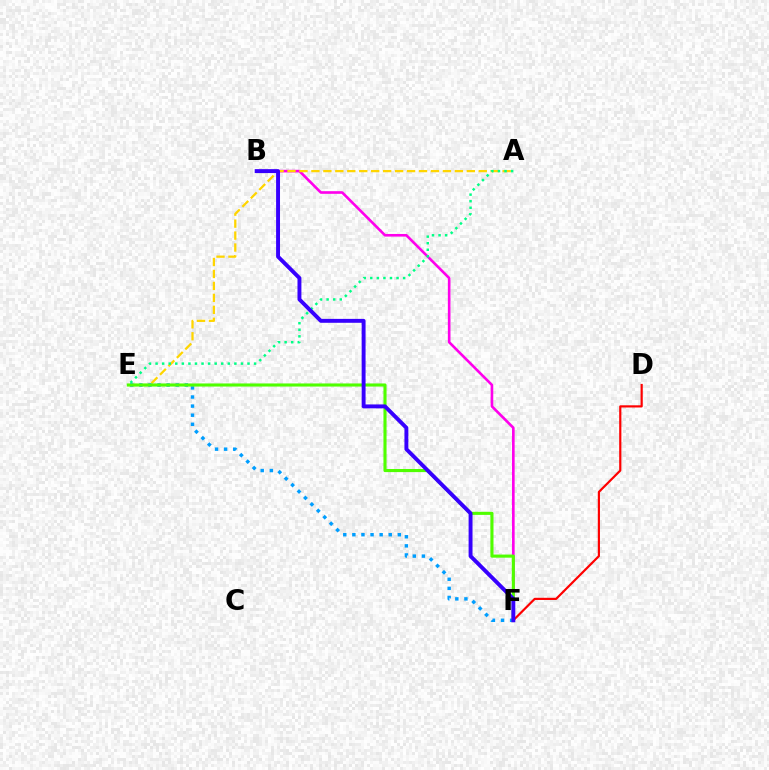{('B', 'F'): [{'color': '#ff00ed', 'line_style': 'solid', 'thickness': 1.9}, {'color': '#3700ff', 'line_style': 'solid', 'thickness': 2.82}], ('A', 'E'): [{'color': '#ffd500', 'line_style': 'dashed', 'thickness': 1.62}, {'color': '#00ff86', 'line_style': 'dotted', 'thickness': 1.78}], ('E', 'F'): [{'color': '#009eff', 'line_style': 'dotted', 'thickness': 2.47}, {'color': '#4fff00', 'line_style': 'solid', 'thickness': 2.24}], ('D', 'F'): [{'color': '#ff0000', 'line_style': 'solid', 'thickness': 1.57}]}